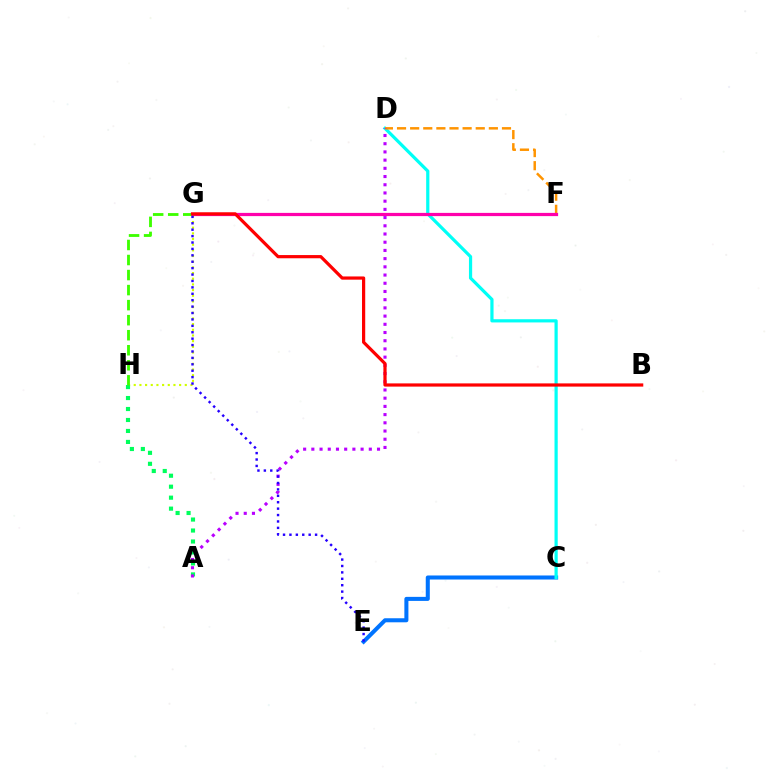{('C', 'E'): [{'color': '#0074ff', 'line_style': 'solid', 'thickness': 2.91}], ('G', 'H'): [{'color': '#d1ff00', 'line_style': 'dotted', 'thickness': 1.54}, {'color': '#3dff00', 'line_style': 'dashed', 'thickness': 2.04}], ('C', 'D'): [{'color': '#00fff6', 'line_style': 'solid', 'thickness': 2.31}], ('D', 'F'): [{'color': '#ff9400', 'line_style': 'dashed', 'thickness': 1.78}], ('A', 'H'): [{'color': '#00ff5c', 'line_style': 'dotted', 'thickness': 2.98}], ('F', 'G'): [{'color': '#ff00ac', 'line_style': 'solid', 'thickness': 2.32}], ('A', 'D'): [{'color': '#b900ff', 'line_style': 'dotted', 'thickness': 2.23}], ('E', 'G'): [{'color': '#2500ff', 'line_style': 'dotted', 'thickness': 1.74}], ('B', 'G'): [{'color': '#ff0000', 'line_style': 'solid', 'thickness': 2.31}]}